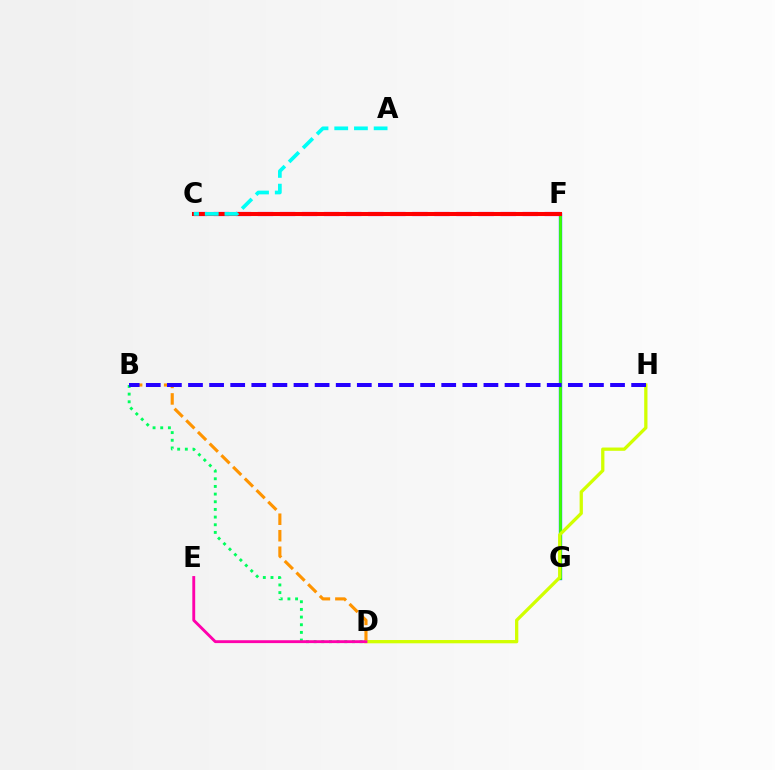{('F', 'G'): [{'color': '#0074ff', 'line_style': 'solid', 'thickness': 2.42}, {'color': '#3dff00', 'line_style': 'solid', 'thickness': 1.99}], ('C', 'F'): [{'color': '#b900ff', 'line_style': 'dashed', 'thickness': 3.0}, {'color': '#ff0000', 'line_style': 'solid', 'thickness': 2.92}], ('B', 'D'): [{'color': '#ff9400', 'line_style': 'dashed', 'thickness': 2.24}, {'color': '#00ff5c', 'line_style': 'dotted', 'thickness': 2.08}], ('D', 'H'): [{'color': '#d1ff00', 'line_style': 'solid', 'thickness': 2.36}], ('D', 'E'): [{'color': '#ff00ac', 'line_style': 'solid', 'thickness': 2.07}], ('A', 'C'): [{'color': '#00fff6', 'line_style': 'dashed', 'thickness': 2.68}], ('B', 'H'): [{'color': '#2500ff', 'line_style': 'dashed', 'thickness': 2.87}]}